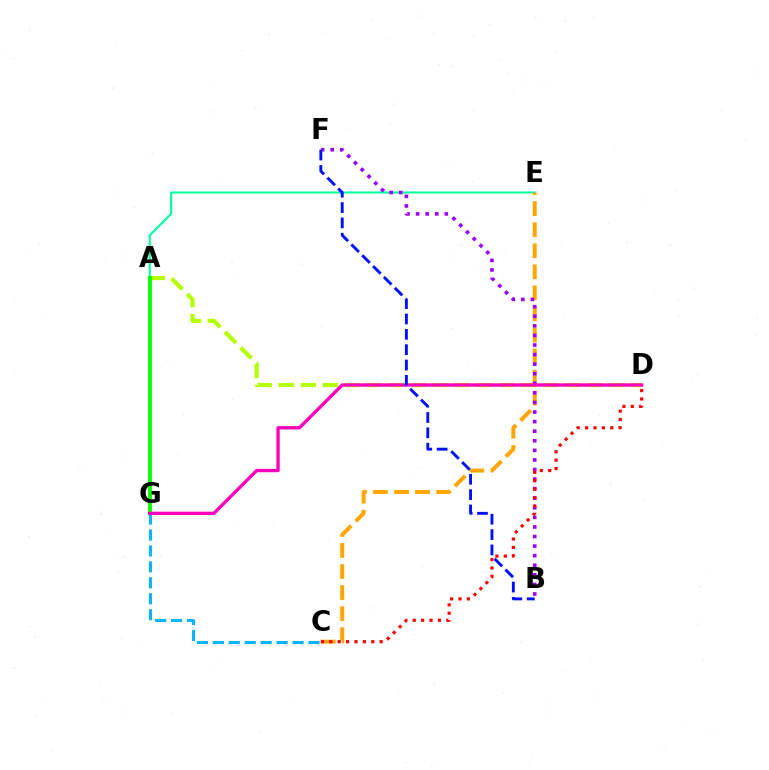{('A', 'D'): [{'color': '#b3ff00', 'line_style': 'dashed', 'thickness': 2.99}], ('A', 'E'): [{'color': '#00ff9d', 'line_style': 'solid', 'thickness': 1.5}], ('A', 'G'): [{'color': '#08ff00', 'line_style': 'solid', 'thickness': 2.76}], ('C', 'E'): [{'color': '#ffa500', 'line_style': 'dashed', 'thickness': 2.86}], ('B', 'F'): [{'color': '#9b00ff', 'line_style': 'dotted', 'thickness': 2.6}, {'color': '#0010ff', 'line_style': 'dashed', 'thickness': 2.08}], ('C', 'G'): [{'color': '#00b5ff', 'line_style': 'dashed', 'thickness': 2.17}], ('D', 'G'): [{'color': '#ff00bd', 'line_style': 'solid', 'thickness': 2.41}], ('C', 'D'): [{'color': '#ff0000', 'line_style': 'dotted', 'thickness': 2.28}]}